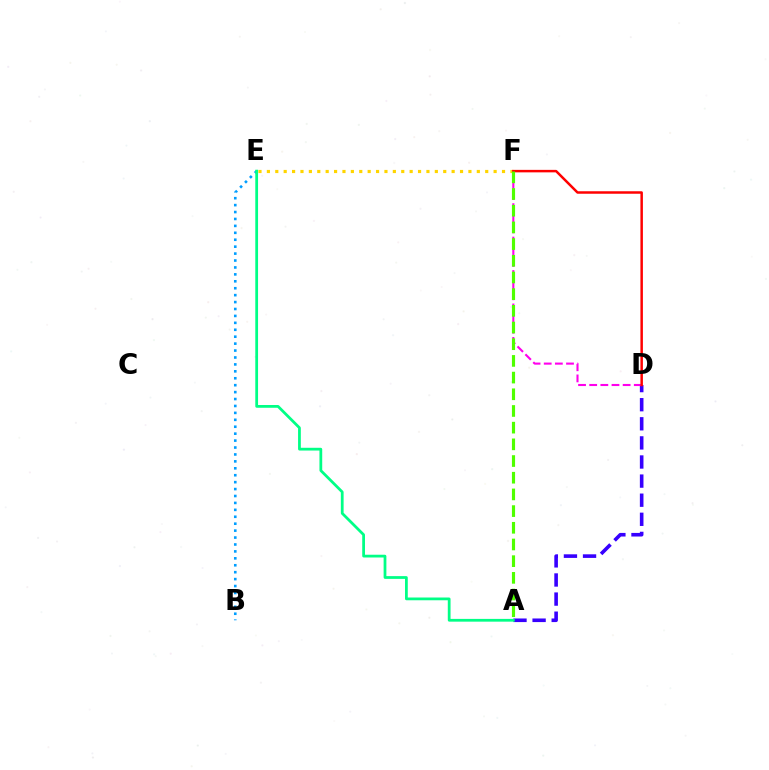{('B', 'E'): [{'color': '#009eff', 'line_style': 'dotted', 'thickness': 1.88}], ('A', 'D'): [{'color': '#3700ff', 'line_style': 'dashed', 'thickness': 2.59}], ('A', 'E'): [{'color': '#00ff86', 'line_style': 'solid', 'thickness': 1.99}], ('E', 'F'): [{'color': '#ffd500', 'line_style': 'dotted', 'thickness': 2.28}], ('D', 'F'): [{'color': '#ff00ed', 'line_style': 'dashed', 'thickness': 1.51}, {'color': '#ff0000', 'line_style': 'solid', 'thickness': 1.79}], ('A', 'F'): [{'color': '#4fff00', 'line_style': 'dashed', 'thickness': 2.27}]}